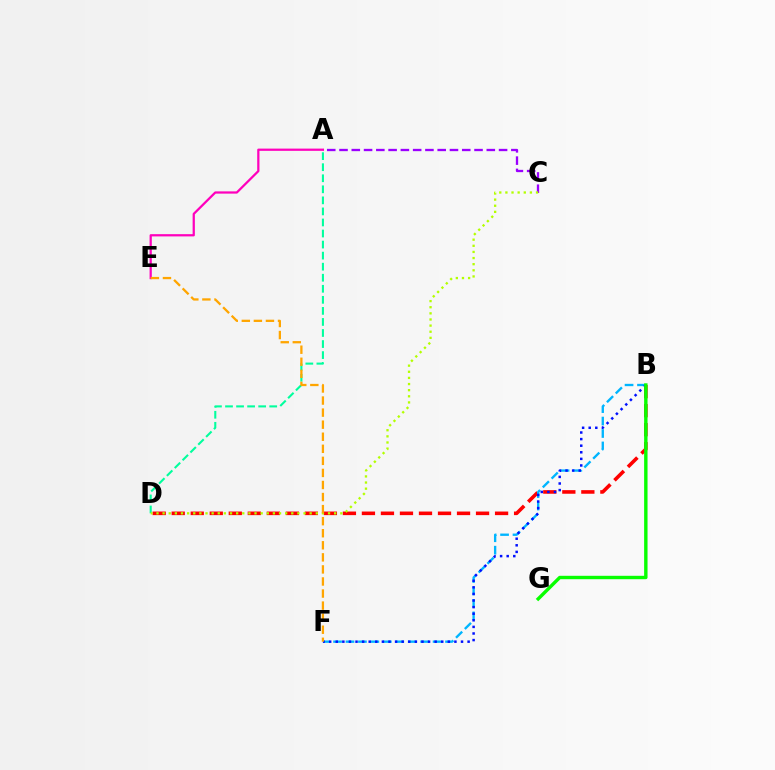{('A', 'C'): [{'color': '#9b00ff', 'line_style': 'dashed', 'thickness': 1.67}], ('B', 'D'): [{'color': '#ff0000', 'line_style': 'dashed', 'thickness': 2.58}], ('A', 'E'): [{'color': '#ff00bd', 'line_style': 'solid', 'thickness': 1.62}], ('A', 'D'): [{'color': '#00ff9d', 'line_style': 'dashed', 'thickness': 1.5}], ('C', 'D'): [{'color': '#b3ff00', 'line_style': 'dotted', 'thickness': 1.66}], ('B', 'F'): [{'color': '#00b5ff', 'line_style': 'dashed', 'thickness': 1.69}, {'color': '#0010ff', 'line_style': 'dotted', 'thickness': 1.79}], ('E', 'F'): [{'color': '#ffa500', 'line_style': 'dashed', 'thickness': 1.64}], ('B', 'G'): [{'color': '#08ff00', 'line_style': 'solid', 'thickness': 2.45}]}